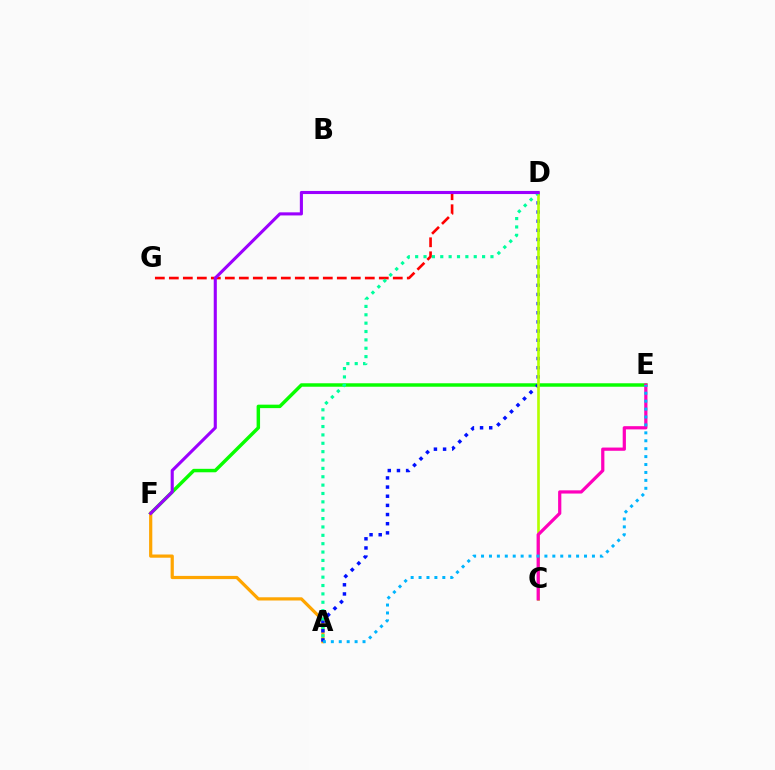{('E', 'F'): [{'color': '#08ff00', 'line_style': 'solid', 'thickness': 2.49}], ('A', 'F'): [{'color': '#ffa500', 'line_style': 'solid', 'thickness': 2.31}], ('A', 'D'): [{'color': '#0010ff', 'line_style': 'dotted', 'thickness': 2.49}, {'color': '#00ff9d', 'line_style': 'dotted', 'thickness': 2.27}], ('C', 'D'): [{'color': '#b3ff00', 'line_style': 'solid', 'thickness': 1.92}], ('D', 'G'): [{'color': '#ff0000', 'line_style': 'dashed', 'thickness': 1.9}], ('C', 'E'): [{'color': '#ff00bd', 'line_style': 'solid', 'thickness': 2.32}], ('D', 'F'): [{'color': '#9b00ff', 'line_style': 'solid', 'thickness': 2.23}], ('A', 'E'): [{'color': '#00b5ff', 'line_style': 'dotted', 'thickness': 2.15}]}